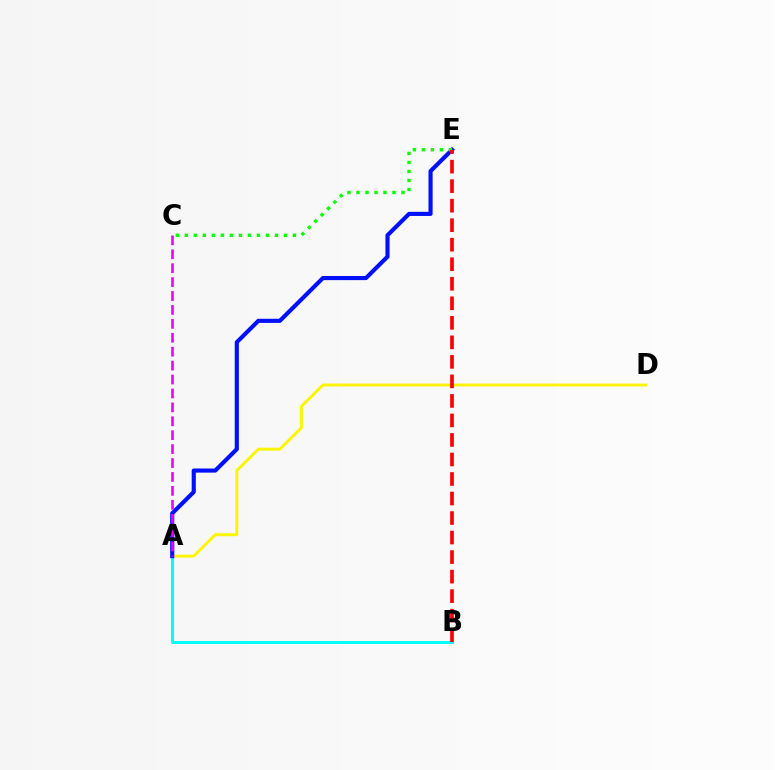{('A', 'B'): [{'color': '#00fff6', 'line_style': 'solid', 'thickness': 2.14}], ('A', 'D'): [{'color': '#fcf500', 'line_style': 'solid', 'thickness': 2.1}], ('A', 'E'): [{'color': '#0010ff', 'line_style': 'solid', 'thickness': 2.97}], ('C', 'E'): [{'color': '#08ff00', 'line_style': 'dotted', 'thickness': 2.45}], ('B', 'E'): [{'color': '#ff0000', 'line_style': 'dashed', 'thickness': 2.65}], ('A', 'C'): [{'color': '#ee00ff', 'line_style': 'dashed', 'thickness': 1.89}]}